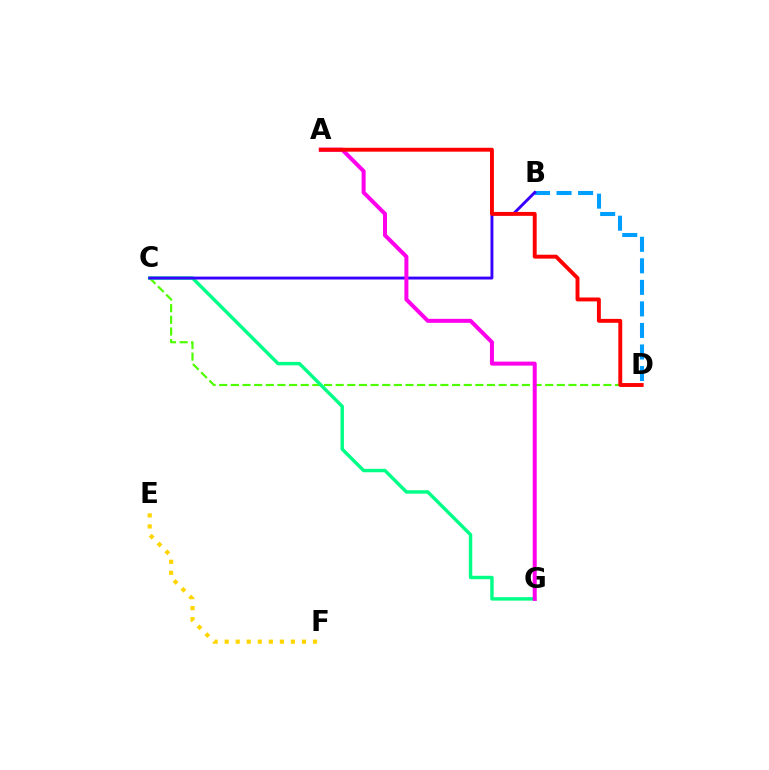{('C', 'D'): [{'color': '#4fff00', 'line_style': 'dashed', 'thickness': 1.58}], ('C', 'G'): [{'color': '#00ff86', 'line_style': 'solid', 'thickness': 2.46}], ('B', 'D'): [{'color': '#009eff', 'line_style': 'dashed', 'thickness': 2.93}], ('B', 'C'): [{'color': '#3700ff', 'line_style': 'solid', 'thickness': 2.09}], ('E', 'F'): [{'color': '#ffd500', 'line_style': 'dotted', 'thickness': 3.0}], ('A', 'G'): [{'color': '#ff00ed', 'line_style': 'solid', 'thickness': 2.89}], ('A', 'D'): [{'color': '#ff0000', 'line_style': 'solid', 'thickness': 2.81}]}